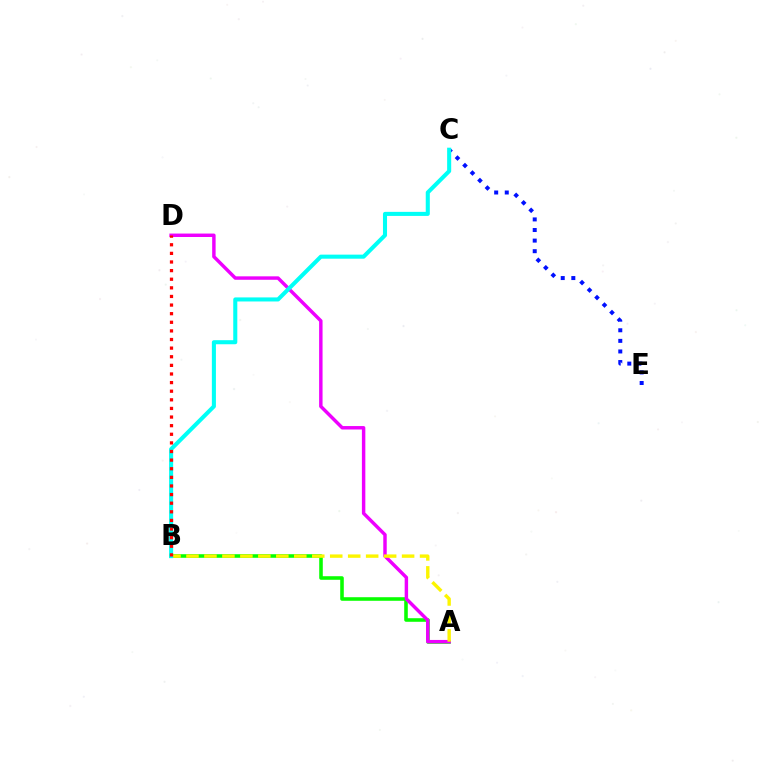{('C', 'E'): [{'color': '#0010ff', 'line_style': 'dotted', 'thickness': 2.88}], ('A', 'B'): [{'color': '#08ff00', 'line_style': 'solid', 'thickness': 2.57}, {'color': '#fcf500', 'line_style': 'dashed', 'thickness': 2.44}], ('A', 'D'): [{'color': '#ee00ff', 'line_style': 'solid', 'thickness': 2.48}], ('B', 'C'): [{'color': '#00fff6', 'line_style': 'solid', 'thickness': 2.92}], ('B', 'D'): [{'color': '#ff0000', 'line_style': 'dotted', 'thickness': 2.34}]}